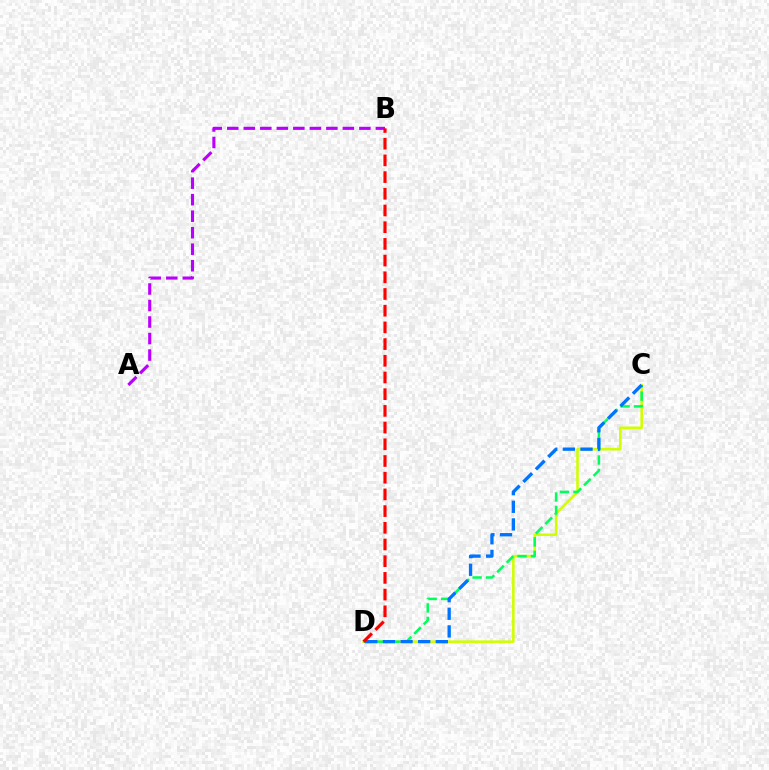{('C', 'D'): [{'color': '#d1ff00', 'line_style': 'solid', 'thickness': 1.86}, {'color': '#00ff5c', 'line_style': 'dashed', 'thickness': 1.83}, {'color': '#0074ff', 'line_style': 'dashed', 'thickness': 2.39}], ('A', 'B'): [{'color': '#b900ff', 'line_style': 'dashed', 'thickness': 2.24}], ('B', 'D'): [{'color': '#ff0000', 'line_style': 'dashed', 'thickness': 2.27}]}